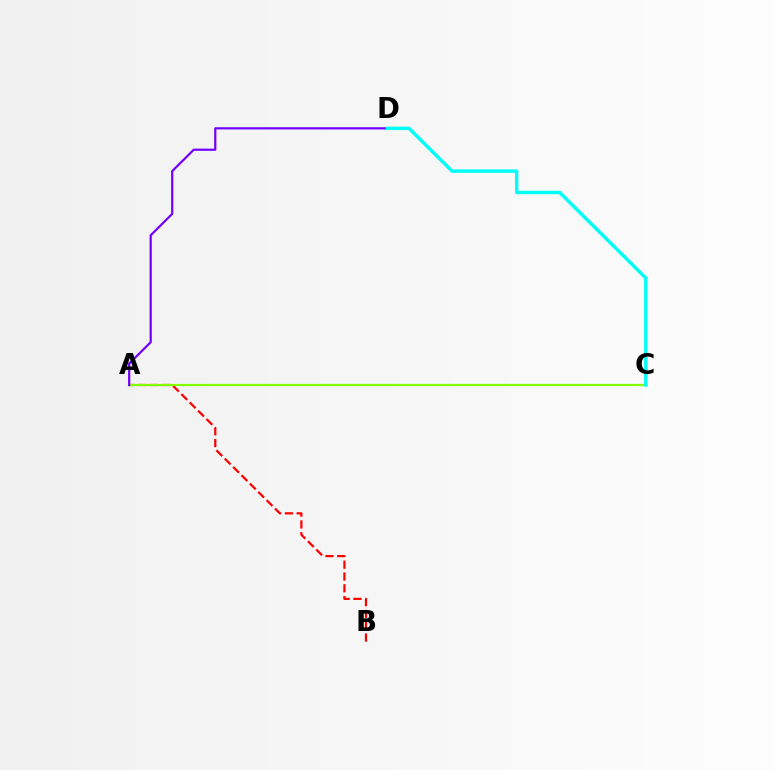{('A', 'B'): [{'color': '#ff0000', 'line_style': 'dashed', 'thickness': 1.6}], ('A', 'C'): [{'color': '#84ff00', 'line_style': 'solid', 'thickness': 1.59}], ('A', 'D'): [{'color': '#7200ff', 'line_style': 'solid', 'thickness': 1.59}], ('C', 'D'): [{'color': '#00fff6', 'line_style': 'solid', 'thickness': 2.47}]}